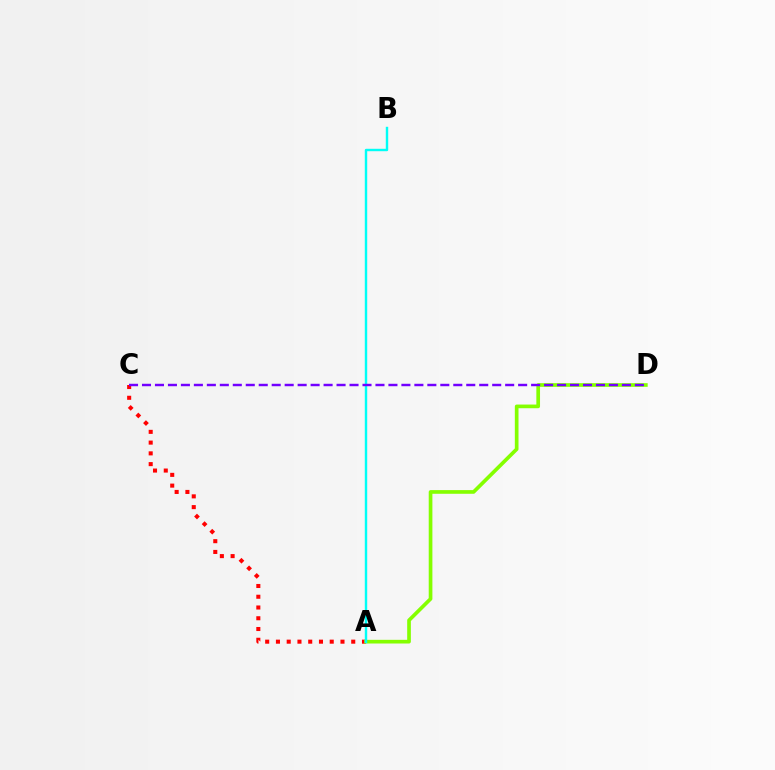{('A', 'C'): [{'color': '#ff0000', 'line_style': 'dotted', 'thickness': 2.92}], ('A', 'D'): [{'color': '#84ff00', 'line_style': 'solid', 'thickness': 2.65}], ('A', 'B'): [{'color': '#00fff6', 'line_style': 'solid', 'thickness': 1.74}], ('C', 'D'): [{'color': '#7200ff', 'line_style': 'dashed', 'thickness': 1.76}]}